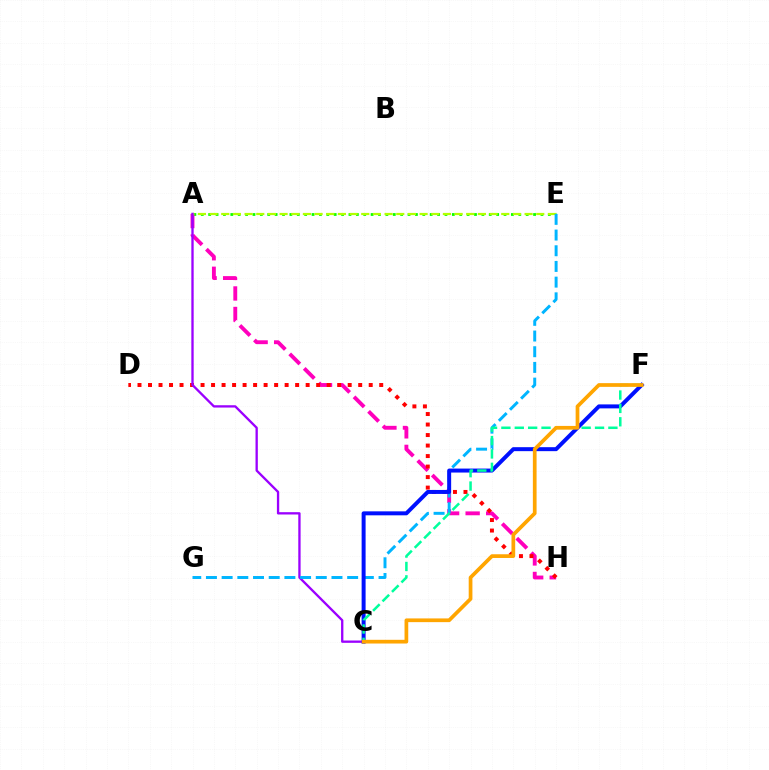{('A', 'E'): [{'color': '#08ff00', 'line_style': 'dotted', 'thickness': 2.01}, {'color': '#b3ff00', 'line_style': 'dashed', 'thickness': 1.58}], ('A', 'H'): [{'color': '#ff00bd', 'line_style': 'dashed', 'thickness': 2.79}], ('D', 'H'): [{'color': '#ff0000', 'line_style': 'dotted', 'thickness': 2.86}], ('A', 'C'): [{'color': '#9b00ff', 'line_style': 'solid', 'thickness': 1.67}], ('E', 'G'): [{'color': '#00b5ff', 'line_style': 'dashed', 'thickness': 2.13}], ('C', 'F'): [{'color': '#0010ff', 'line_style': 'solid', 'thickness': 2.86}, {'color': '#00ff9d', 'line_style': 'dashed', 'thickness': 1.82}, {'color': '#ffa500', 'line_style': 'solid', 'thickness': 2.68}]}